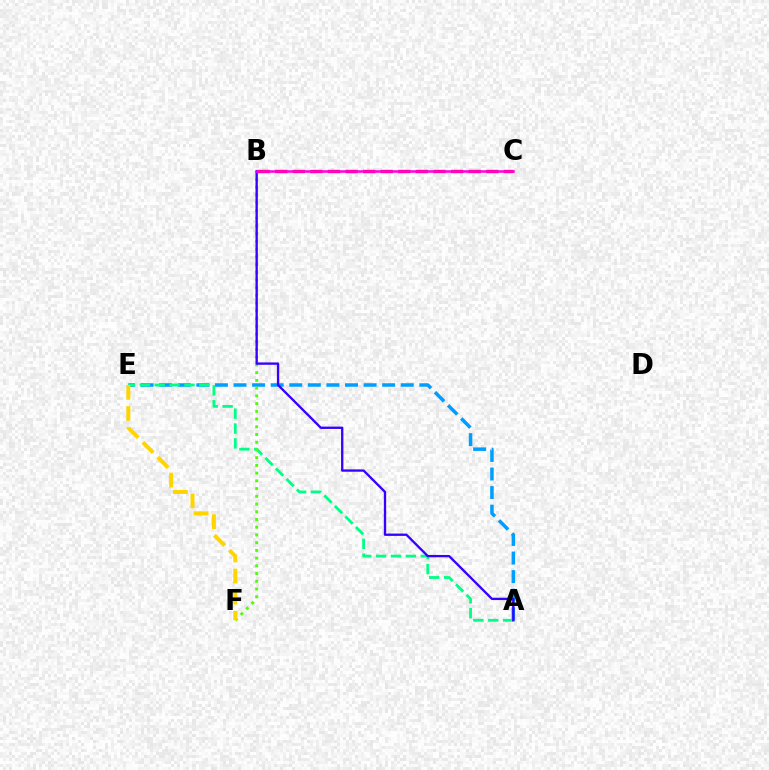{('A', 'E'): [{'color': '#009eff', 'line_style': 'dashed', 'thickness': 2.52}, {'color': '#00ff86', 'line_style': 'dashed', 'thickness': 2.02}], ('B', 'C'): [{'color': '#ff0000', 'line_style': 'dashed', 'thickness': 2.39}, {'color': '#ff00ed', 'line_style': 'solid', 'thickness': 1.84}], ('B', 'F'): [{'color': '#4fff00', 'line_style': 'dotted', 'thickness': 2.1}], ('A', 'B'): [{'color': '#3700ff', 'line_style': 'solid', 'thickness': 1.68}], ('E', 'F'): [{'color': '#ffd500', 'line_style': 'dashed', 'thickness': 2.86}]}